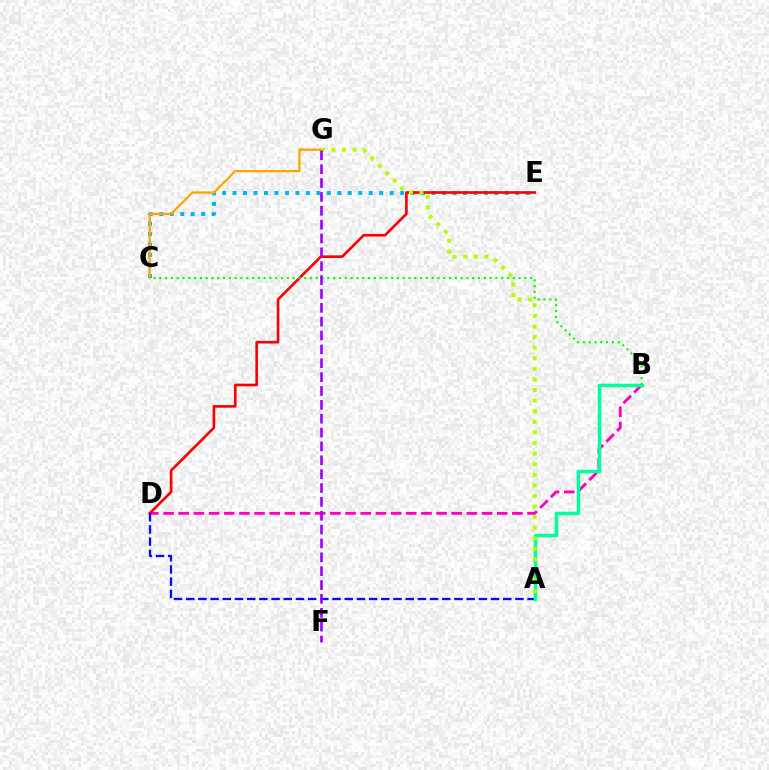{('B', 'D'): [{'color': '#ff00bd', 'line_style': 'dashed', 'thickness': 2.06}], ('C', 'E'): [{'color': '#00b5ff', 'line_style': 'dotted', 'thickness': 2.85}], ('D', 'E'): [{'color': '#ff0000', 'line_style': 'solid', 'thickness': 1.91}], ('A', 'D'): [{'color': '#0010ff', 'line_style': 'dashed', 'thickness': 1.66}], ('A', 'B'): [{'color': '#00ff9d', 'line_style': 'solid', 'thickness': 2.51}], ('C', 'G'): [{'color': '#ffa500', 'line_style': 'solid', 'thickness': 1.65}], ('A', 'G'): [{'color': '#b3ff00', 'line_style': 'dotted', 'thickness': 2.88}], ('B', 'C'): [{'color': '#08ff00', 'line_style': 'dotted', 'thickness': 1.57}], ('F', 'G'): [{'color': '#9b00ff', 'line_style': 'dashed', 'thickness': 1.88}]}